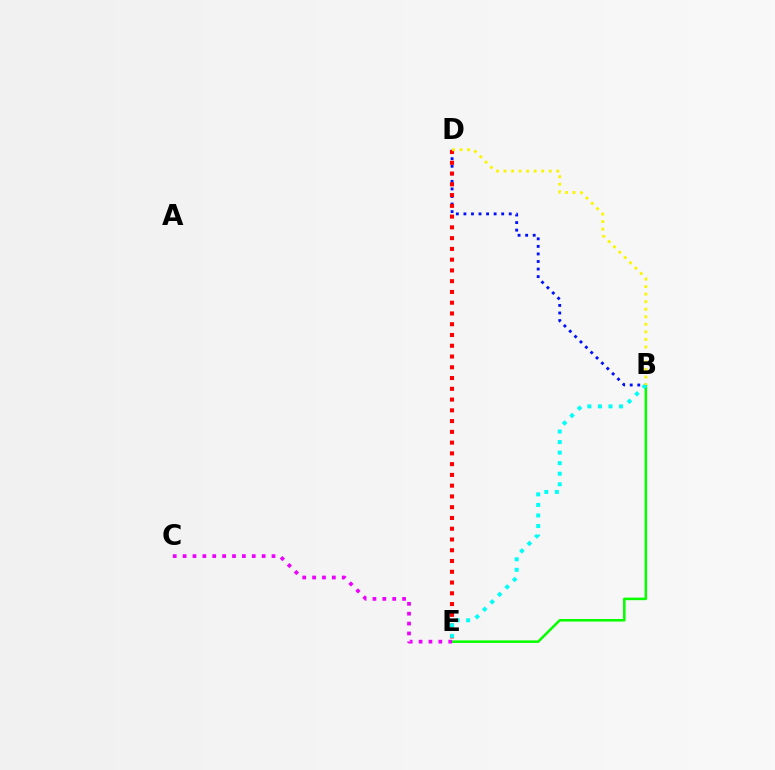{('B', 'E'): [{'color': '#08ff00', 'line_style': 'solid', 'thickness': 1.84}, {'color': '#00fff6', 'line_style': 'dotted', 'thickness': 2.87}], ('C', 'E'): [{'color': '#ee00ff', 'line_style': 'dotted', 'thickness': 2.68}], ('B', 'D'): [{'color': '#0010ff', 'line_style': 'dotted', 'thickness': 2.05}, {'color': '#fcf500', 'line_style': 'dotted', 'thickness': 2.05}], ('D', 'E'): [{'color': '#ff0000', 'line_style': 'dotted', 'thickness': 2.92}]}